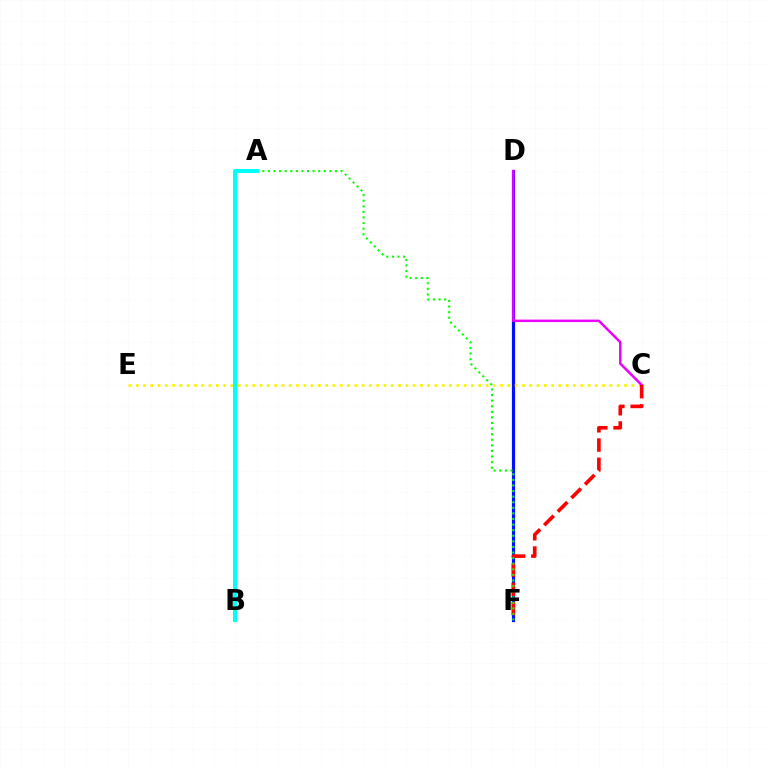{('D', 'F'): [{'color': '#0010ff', 'line_style': 'solid', 'thickness': 2.29}], ('C', 'E'): [{'color': '#fcf500', 'line_style': 'dotted', 'thickness': 1.98}], ('C', 'D'): [{'color': '#ee00ff', 'line_style': 'solid', 'thickness': 1.78}], ('C', 'F'): [{'color': '#ff0000', 'line_style': 'dashed', 'thickness': 2.61}], ('A', 'F'): [{'color': '#08ff00', 'line_style': 'dotted', 'thickness': 1.52}], ('A', 'B'): [{'color': '#00fff6', 'line_style': 'solid', 'thickness': 2.92}]}